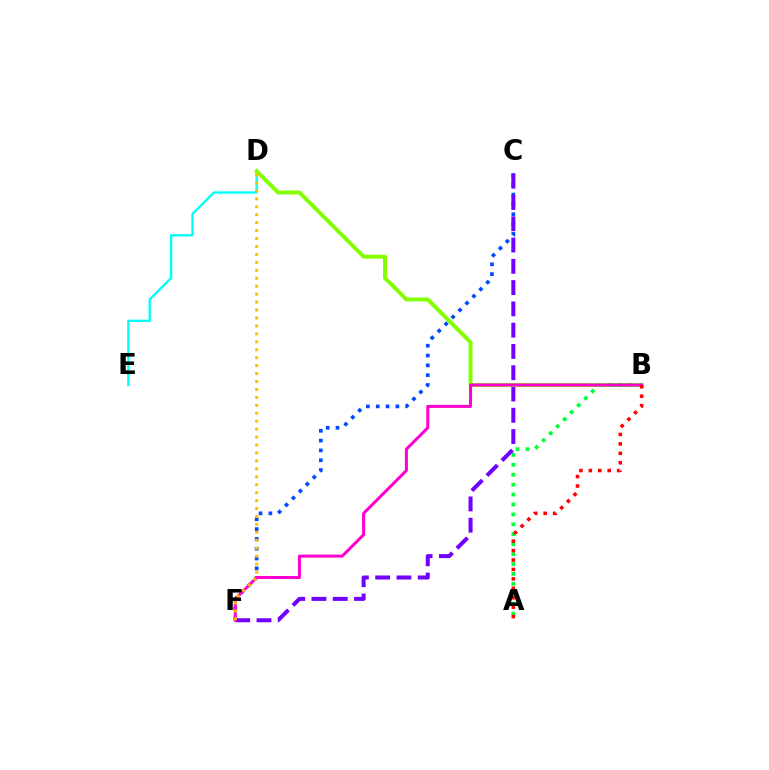{('D', 'E'): [{'color': '#00fff6', 'line_style': 'solid', 'thickness': 1.68}], ('C', 'F'): [{'color': '#004bff', 'line_style': 'dotted', 'thickness': 2.67}, {'color': '#7200ff', 'line_style': 'dashed', 'thickness': 2.89}], ('B', 'D'): [{'color': '#84ff00', 'line_style': 'solid', 'thickness': 2.84}], ('A', 'B'): [{'color': '#00ff39', 'line_style': 'dotted', 'thickness': 2.7}, {'color': '#ff0000', 'line_style': 'dotted', 'thickness': 2.56}], ('B', 'F'): [{'color': '#ff00cf', 'line_style': 'solid', 'thickness': 2.16}], ('D', 'F'): [{'color': '#ffbd00', 'line_style': 'dotted', 'thickness': 2.16}]}